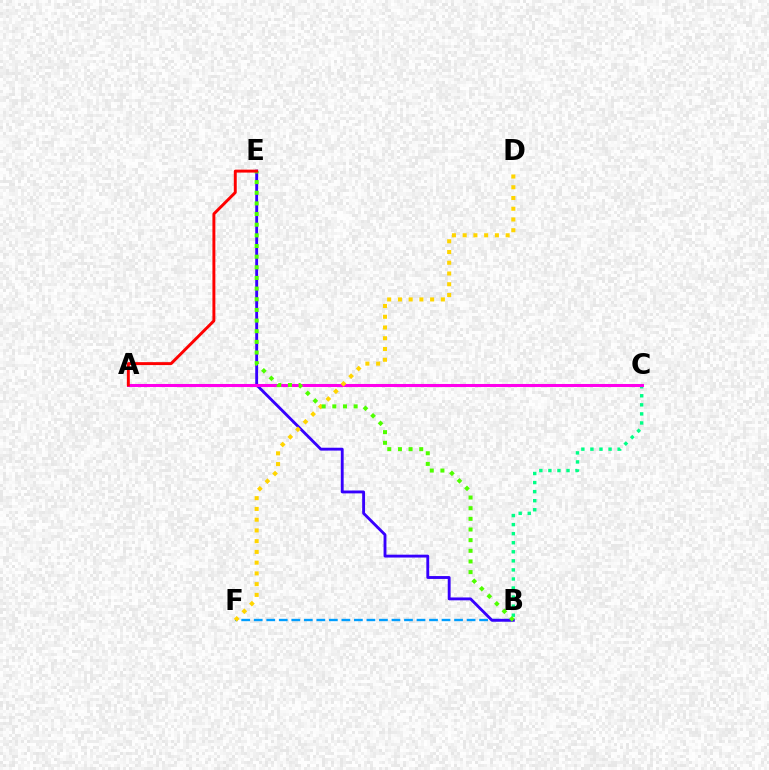{('B', 'C'): [{'color': '#00ff86', 'line_style': 'dotted', 'thickness': 2.46}], ('B', 'F'): [{'color': '#009eff', 'line_style': 'dashed', 'thickness': 1.7}], ('B', 'E'): [{'color': '#3700ff', 'line_style': 'solid', 'thickness': 2.06}, {'color': '#4fff00', 'line_style': 'dotted', 'thickness': 2.89}], ('A', 'C'): [{'color': '#ff00ed', 'line_style': 'solid', 'thickness': 2.19}], ('D', 'F'): [{'color': '#ffd500', 'line_style': 'dotted', 'thickness': 2.92}], ('A', 'E'): [{'color': '#ff0000', 'line_style': 'solid', 'thickness': 2.11}]}